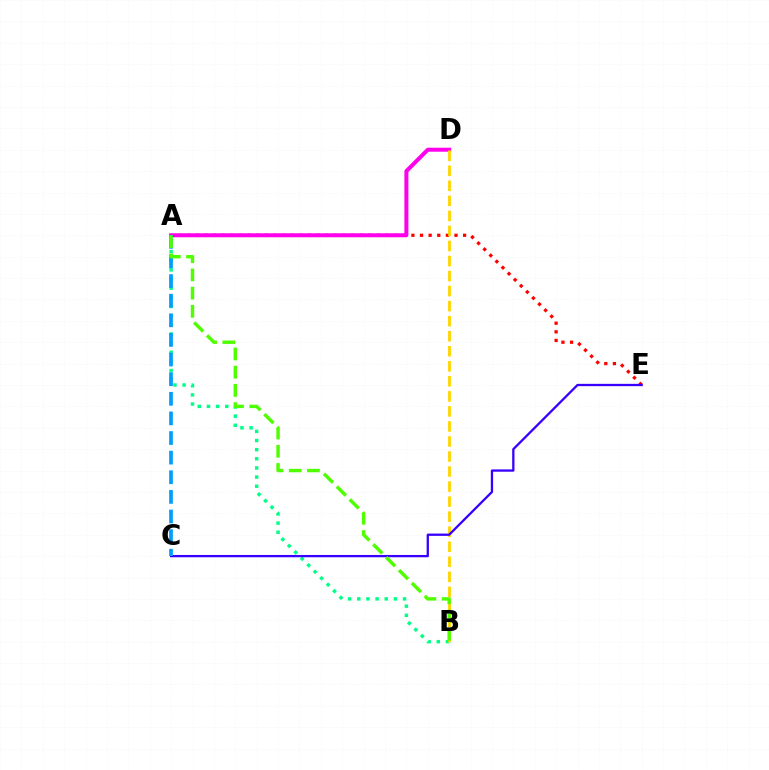{('A', 'E'): [{'color': '#ff0000', 'line_style': 'dotted', 'thickness': 2.34}], ('A', 'B'): [{'color': '#00ff86', 'line_style': 'dotted', 'thickness': 2.49}, {'color': '#4fff00', 'line_style': 'dashed', 'thickness': 2.47}], ('A', 'D'): [{'color': '#ff00ed', 'line_style': 'solid', 'thickness': 2.88}], ('B', 'D'): [{'color': '#ffd500', 'line_style': 'dashed', 'thickness': 2.04}], ('C', 'E'): [{'color': '#3700ff', 'line_style': 'solid', 'thickness': 1.65}], ('A', 'C'): [{'color': '#009eff', 'line_style': 'dashed', 'thickness': 2.67}]}